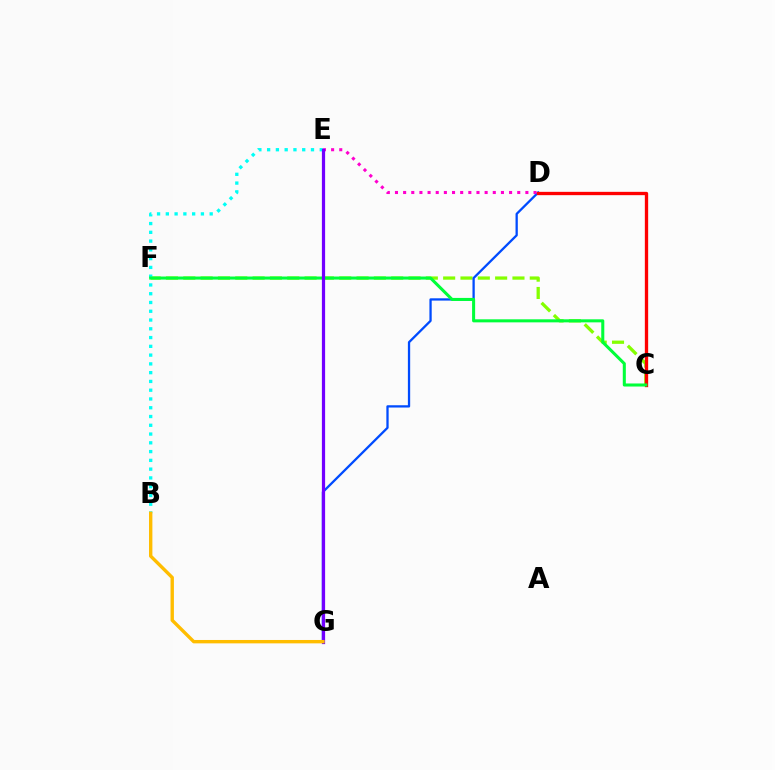{('C', 'F'): [{'color': '#84ff00', 'line_style': 'dashed', 'thickness': 2.35}, {'color': '#00ff39', 'line_style': 'solid', 'thickness': 2.19}], ('D', 'G'): [{'color': '#004bff', 'line_style': 'solid', 'thickness': 1.65}], ('B', 'E'): [{'color': '#00fff6', 'line_style': 'dotted', 'thickness': 2.38}], ('D', 'E'): [{'color': '#ff00cf', 'line_style': 'dotted', 'thickness': 2.21}], ('C', 'D'): [{'color': '#ff0000', 'line_style': 'solid', 'thickness': 2.39}], ('E', 'G'): [{'color': '#7200ff', 'line_style': 'solid', 'thickness': 2.32}], ('B', 'G'): [{'color': '#ffbd00', 'line_style': 'solid', 'thickness': 2.43}]}